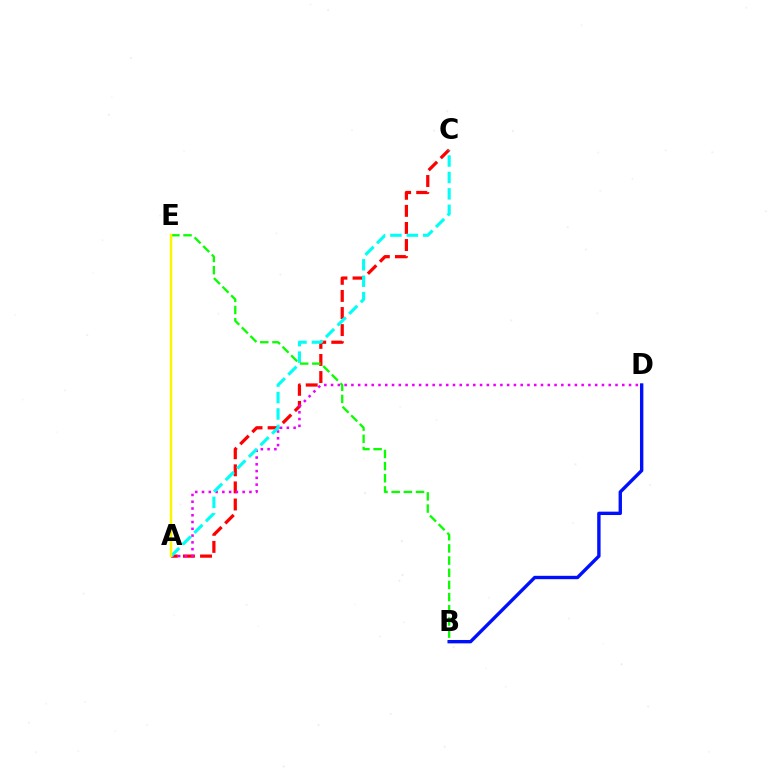{('A', 'C'): [{'color': '#ff0000', 'line_style': 'dashed', 'thickness': 2.32}, {'color': '#00fff6', 'line_style': 'dashed', 'thickness': 2.23}], ('B', 'D'): [{'color': '#0010ff', 'line_style': 'solid', 'thickness': 2.43}], ('A', 'D'): [{'color': '#ee00ff', 'line_style': 'dotted', 'thickness': 1.84}], ('B', 'E'): [{'color': '#08ff00', 'line_style': 'dashed', 'thickness': 1.65}], ('A', 'E'): [{'color': '#fcf500', 'line_style': 'solid', 'thickness': 1.77}]}